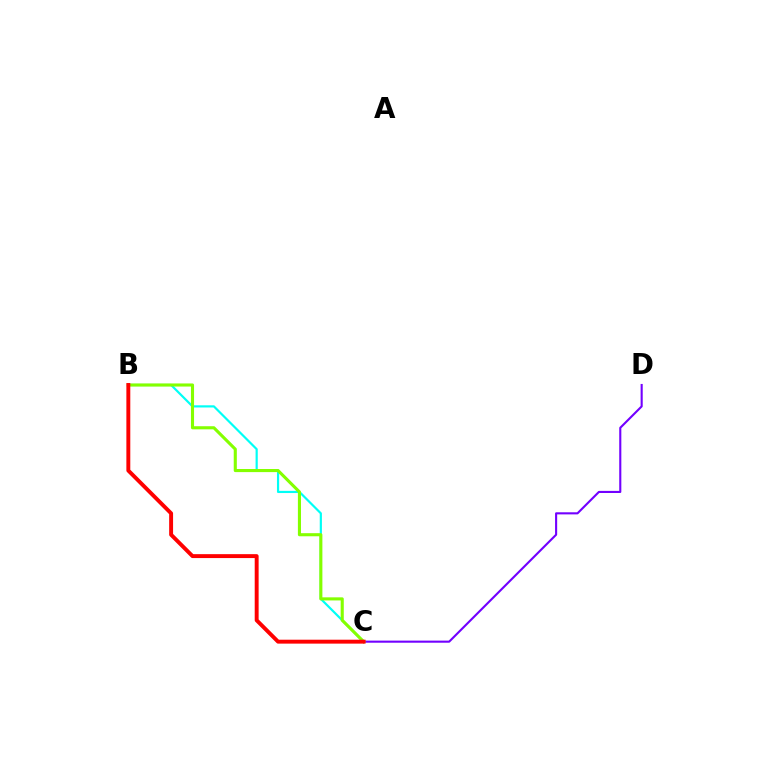{('C', 'D'): [{'color': '#7200ff', 'line_style': 'solid', 'thickness': 1.52}], ('B', 'C'): [{'color': '#00fff6', 'line_style': 'solid', 'thickness': 1.57}, {'color': '#84ff00', 'line_style': 'solid', 'thickness': 2.23}, {'color': '#ff0000', 'line_style': 'solid', 'thickness': 2.82}]}